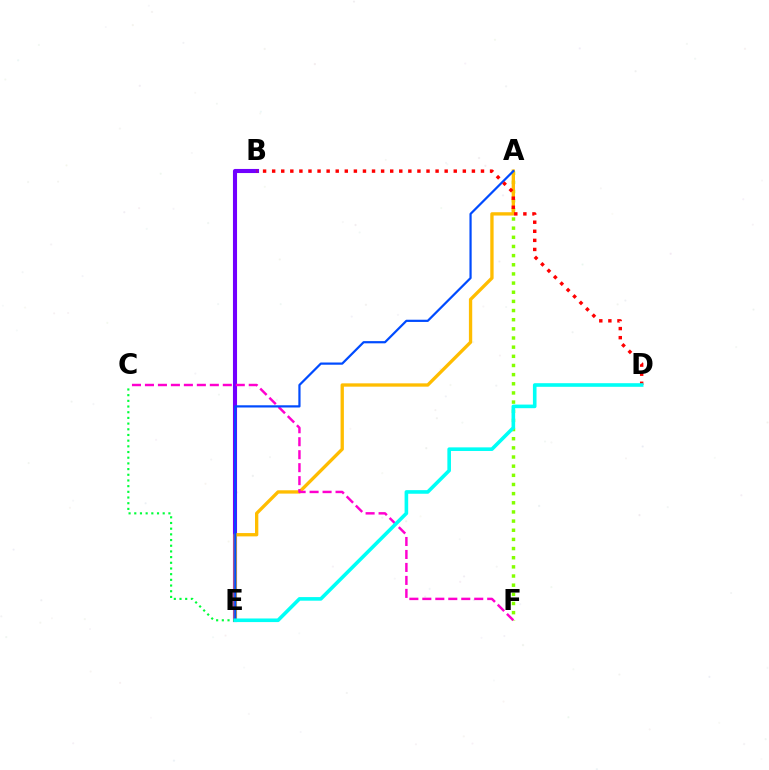{('A', 'F'): [{'color': '#84ff00', 'line_style': 'dotted', 'thickness': 2.49}], ('B', 'E'): [{'color': '#7200ff', 'line_style': 'solid', 'thickness': 2.95}], ('A', 'E'): [{'color': '#ffbd00', 'line_style': 'solid', 'thickness': 2.39}, {'color': '#004bff', 'line_style': 'solid', 'thickness': 1.59}], ('C', 'F'): [{'color': '#ff00cf', 'line_style': 'dashed', 'thickness': 1.76}], ('B', 'D'): [{'color': '#ff0000', 'line_style': 'dotted', 'thickness': 2.47}], ('C', 'E'): [{'color': '#00ff39', 'line_style': 'dotted', 'thickness': 1.55}], ('D', 'E'): [{'color': '#00fff6', 'line_style': 'solid', 'thickness': 2.6}]}